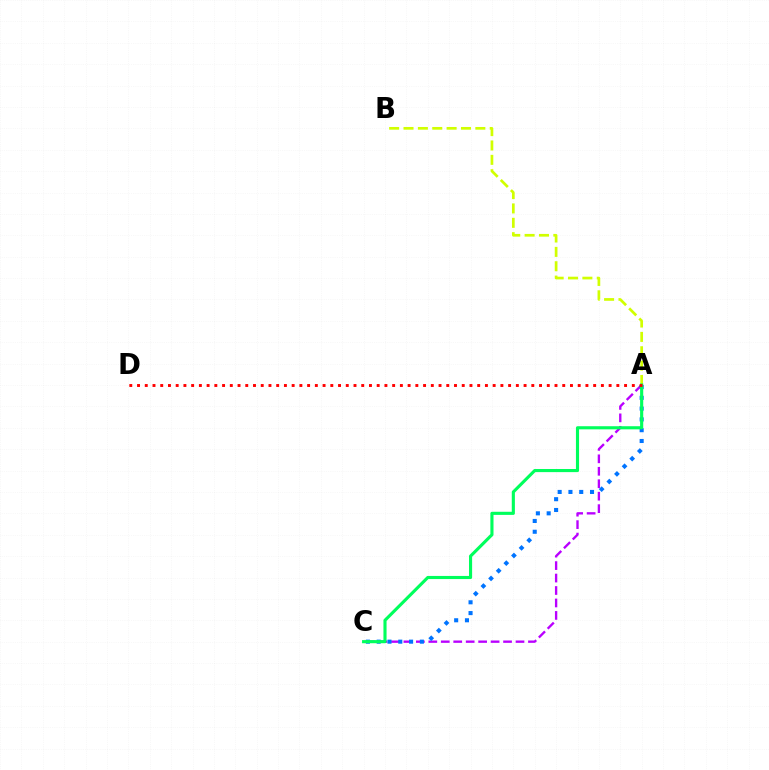{('A', 'C'): [{'color': '#b900ff', 'line_style': 'dashed', 'thickness': 1.69}, {'color': '#0074ff', 'line_style': 'dotted', 'thickness': 2.93}, {'color': '#00ff5c', 'line_style': 'solid', 'thickness': 2.25}], ('A', 'B'): [{'color': '#d1ff00', 'line_style': 'dashed', 'thickness': 1.95}], ('A', 'D'): [{'color': '#ff0000', 'line_style': 'dotted', 'thickness': 2.1}]}